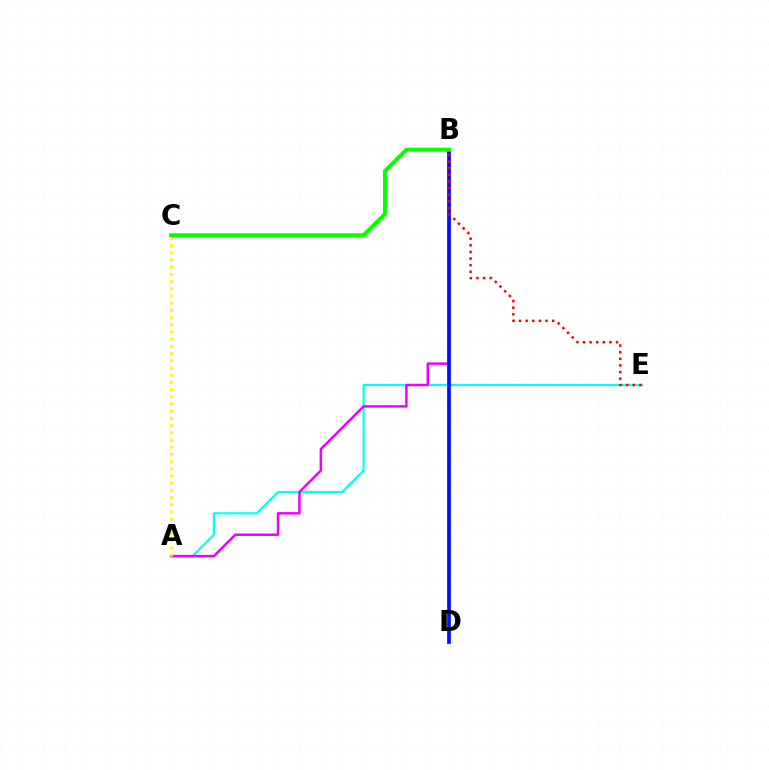{('A', 'E'): [{'color': '#00fff6', 'line_style': 'solid', 'thickness': 1.56}], ('A', 'B'): [{'color': '#ee00ff', 'line_style': 'solid', 'thickness': 1.78}], ('B', 'D'): [{'color': '#0010ff', 'line_style': 'solid', 'thickness': 2.69}], ('B', 'C'): [{'color': '#08ff00', 'line_style': 'solid', 'thickness': 2.91}], ('B', 'E'): [{'color': '#ff0000', 'line_style': 'dotted', 'thickness': 1.8}], ('A', 'C'): [{'color': '#fcf500', 'line_style': 'dotted', 'thickness': 1.96}]}